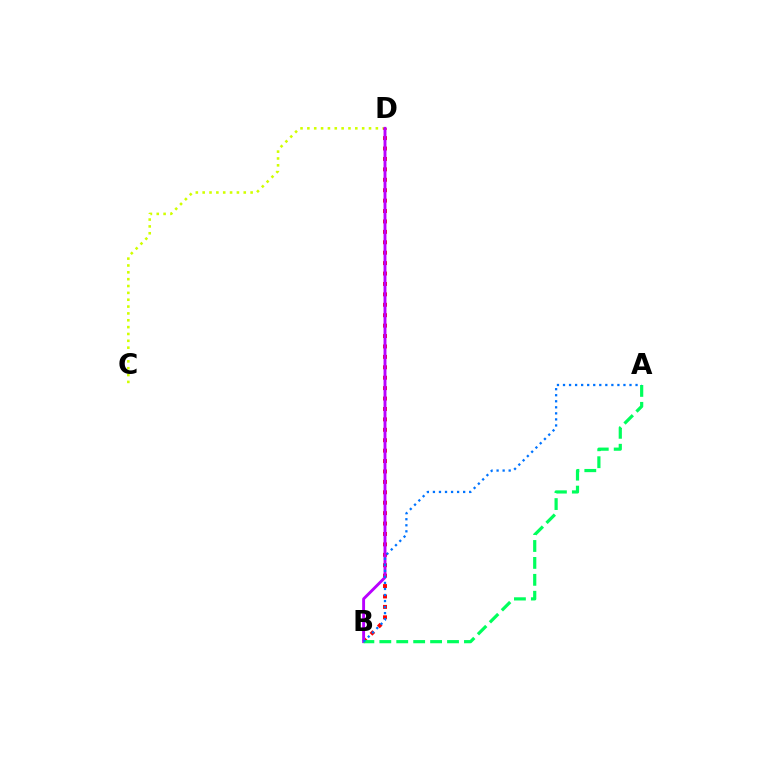{('C', 'D'): [{'color': '#d1ff00', 'line_style': 'dotted', 'thickness': 1.86}], ('B', 'D'): [{'color': '#ff0000', 'line_style': 'dotted', 'thickness': 2.83}, {'color': '#b900ff', 'line_style': 'solid', 'thickness': 2.08}], ('A', 'B'): [{'color': '#00ff5c', 'line_style': 'dashed', 'thickness': 2.3}, {'color': '#0074ff', 'line_style': 'dotted', 'thickness': 1.64}]}